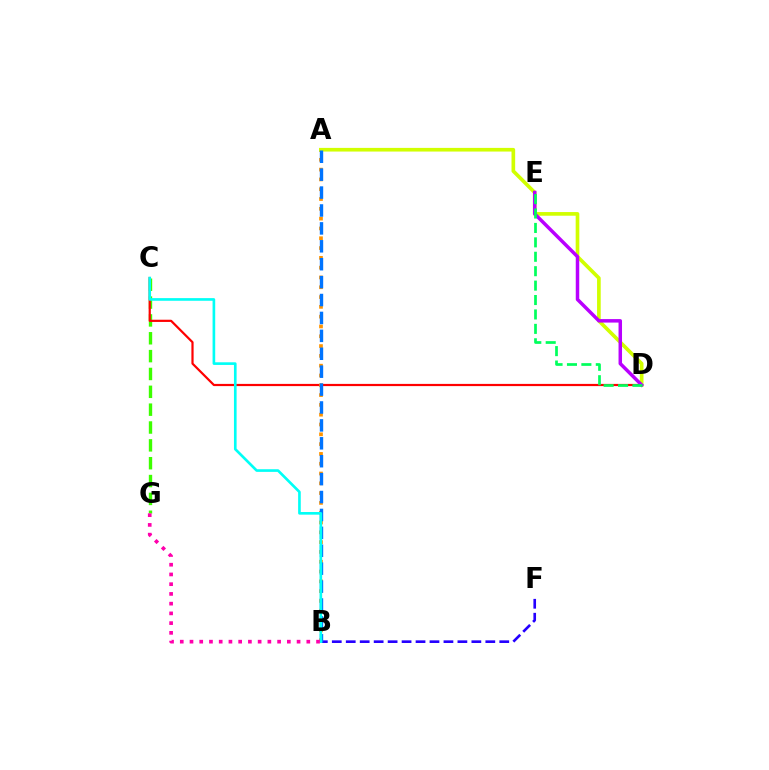{('C', 'G'): [{'color': '#3dff00', 'line_style': 'dashed', 'thickness': 2.42}], ('C', 'D'): [{'color': '#ff0000', 'line_style': 'solid', 'thickness': 1.59}], ('A', 'B'): [{'color': '#ff9400', 'line_style': 'dotted', 'thickness': 2.66}, {'color': '#0074ff', 'line_style': 'dashed', 'thickness': 2.43}], ('B', 'F'): [{'color': '#2500ff', 'line_style': 'dashed', 'thickness': 1.9}], ('A', 'D'): [{'color': '#d1ff00', 'line_style': 'solid', 'thickness': 2.64}], ('D', 'E'): [{'color': '#b900ff', 'line_style': 'solid', 'thickness': 2.51}, {'color': '#00ff5c', 'line_style': 'dashed', 'thickness': 1.96}], ('B', 'C'): [{'color': '#00fff6', 'line_style': 'solid', 'thickness': 1.91}], ('B', 'G'): [{'color': '#ff00ac', 'line_style': 'dotted', 'thickness': 2.64}]}